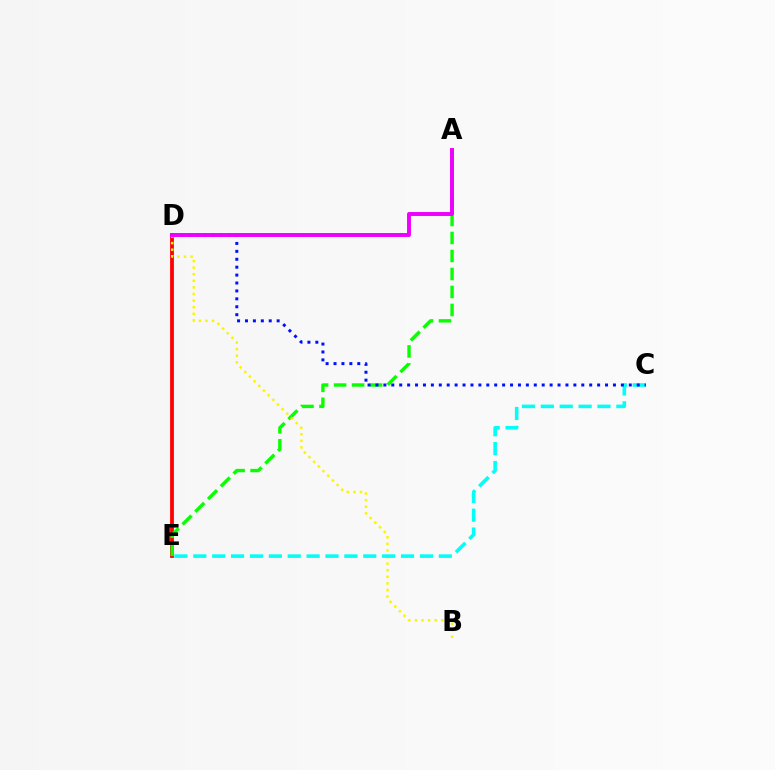{('D', 'E'): [{'color': '#ff0000', 'line_style': 'solid', 'thickness': 2.73}], ('A', 'E'): [{'color': '#08ff00', 'line_style': 'dashed', 'thickness': 2.44}], ('B', 'D'): [{'color': '#fcf500', 'line_style': 'dotted', 'thickness': 1.79}], ('C', 'E'): [{'color': '#00fff6', 'line_style': 'dashed', 'thickness': 2.57}], ('C', 'D'): [{'color': '#0010ff', 'line_style': 'dotted', 'thickness': 2.15}], ('A', 'D'): [{'color': '#ee00ff', 'line_style': 'solid', 'thickness': 2.83}]}